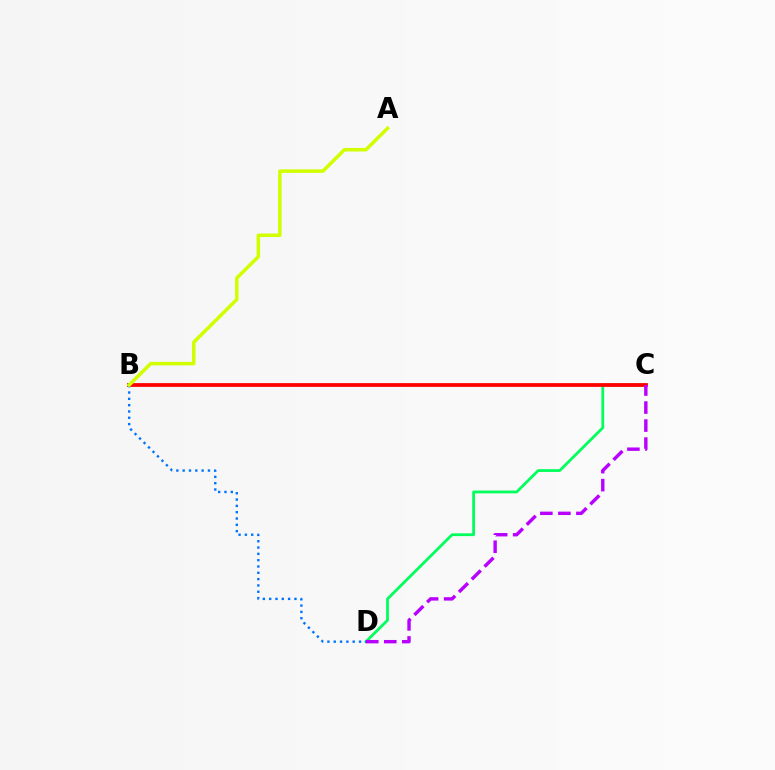{('C', 'D'): [{'color': '#00ff5c', 'line_style': 'solid', 'thickness': 2.0}, {'color': '#b900ff', 'line_style': 'dashed', 'thickness': 2.45}], ('B', 'C'): [{'color': '#ff0000', 'line_style': 'solid', 'thickness': 2.71}], ('B', 'D'): [{'color': '#0074ff', 'line_style': 'dotted', 'thickness': 1.72}], ('A', 'B'): [{'color': '#d1ff00', 'line_style': 'solid', 'thickness': 2.53}]}